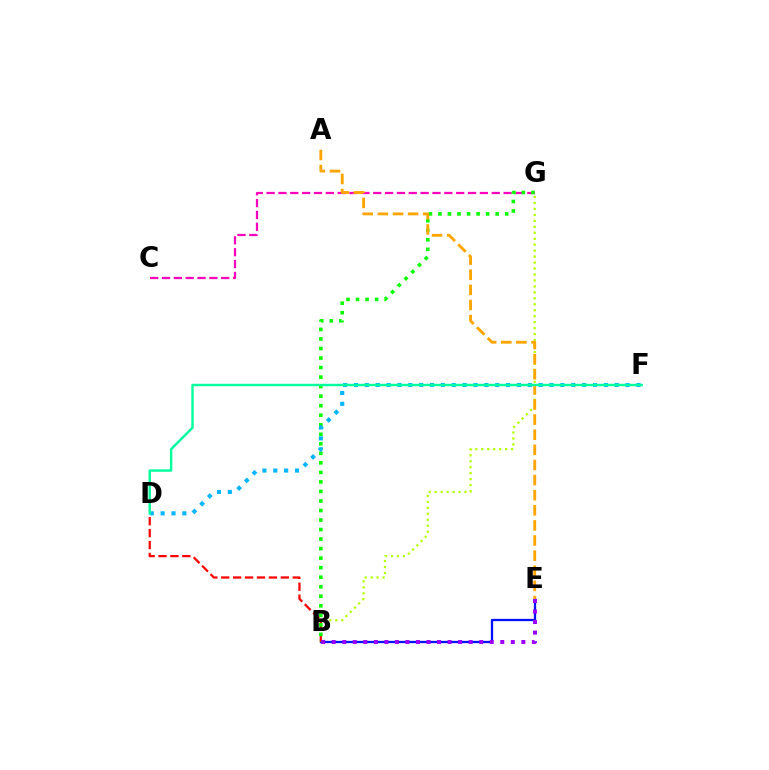{('B', 'E'): [{'color': '#0010ff', 'line_style': 'solid', 'thickness': 1.64}, {'color': '#9b00ff', 'line_style': 'dotted', 'thickness': 2.86}], ('C', 'G'): [{'color': '#ff00bd', 'line_style': 'dashed', 'thickness': 1.61}], ('B', 'G'): [{'color': '#b3ff00', 'line_style': 'dotted', 'thickness': 1.62}, {'color': '#08ff00', 'line_style': 'dotted', 'thickness': 2.59}], ('B', 'D'): [{'color': '#ff0000', 'line_style': 'dashed', 'thickness': 1.62}], ('A', 'E'): [{'color': '#ffa500', 'line_style': 'dashed', 'thickness': 2.05}], ('D', 'F'): [{'color': '#00b5ff', 'line_style': 'dotted', 'thickness': 2.95}, {'color': '#00ff9d', 'line_style': 'solid', 'thickness': 1.73}]}